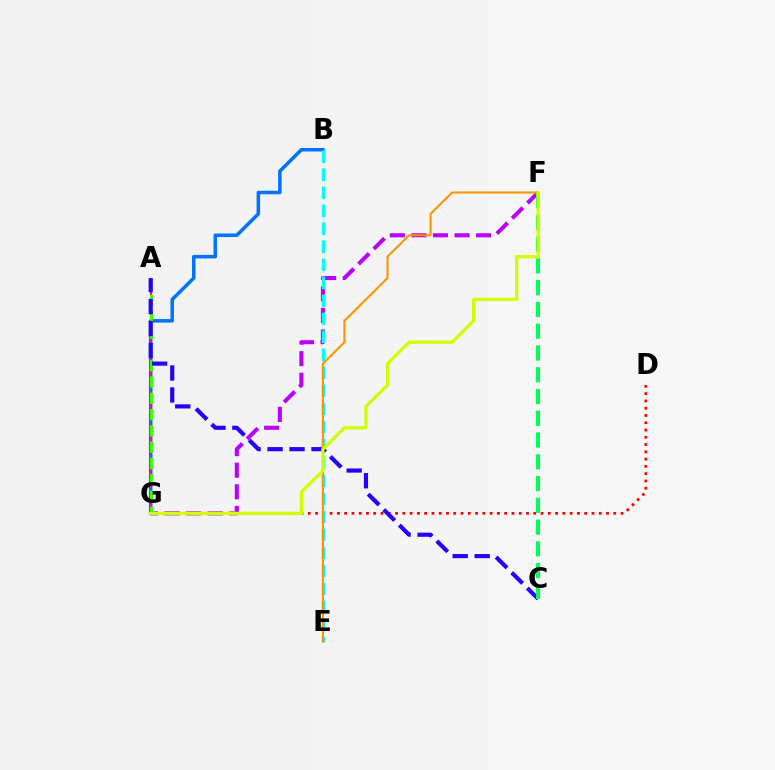{('F', 'G'): [{'color': '#b900ff', 'line_style': 'dashed', 'thickness': 2.93}, {'color': '#d1ff00', 'line_style': 'solid', 'thickness': 2.33}], ('D', 'G'): [{'color': '#ff0000', 'line_style': 'dotted', 'thickness': 1.98}], ('B', 'G'): [{'color': '#0074ff', 'line_style': 'solid', 'thickness': 2.54}], ('A', 'G'): [{'color': '#ff00ac', 'line_style': 'dashed', 'thickness': 1.53}, {'color': '#3dff00', 'line_style': 'dashed', 'thickness': 2.21}], ('B', 'E'): [{'color': '#00fff6', 'line_style': 'dashed', 'thickness': 2.45}], ('A', 'C'): [{'color': '#2500ff', 'line_style': 'dashed', 'thickness': 2.99}], ('C', 'F'): [{'color': '#00ff5c', 'line_style': 'dashed', 'thickness': 2.96}], ('E', 'F'): [{'color': '#ff9400', 'line_style': 'solid', 'thickness': 1.5}]}